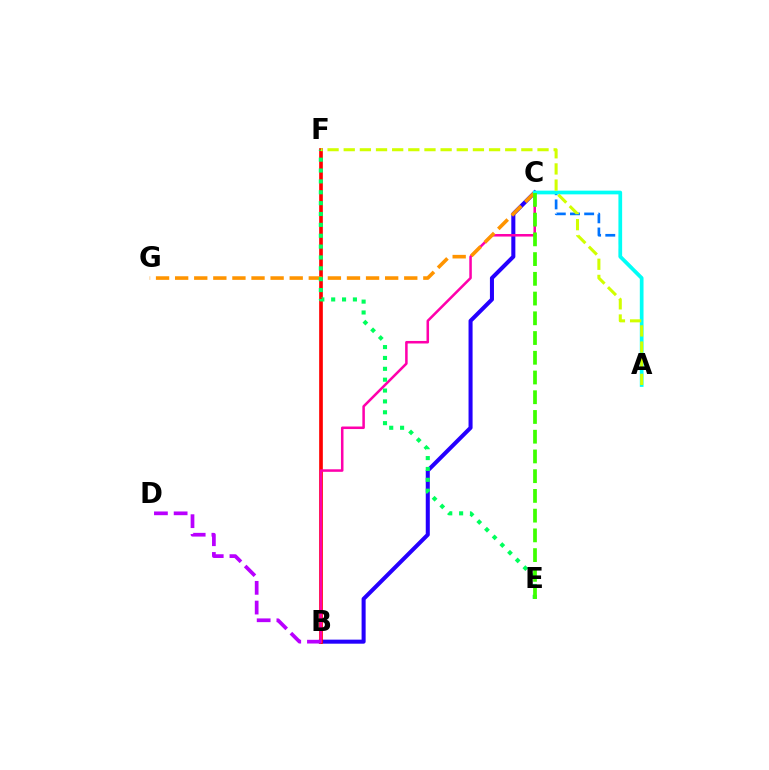{('B', 'C'): [{'color': '#2500ff', 'line_style': 'solid', 'thickness': 2.91}, {'color': '#ff00ac', 'line_style': 'solid', 'thickness': 1.82}], ('B', 'F'): [{'color': '#ff0000', 'line_style': 'solid', 'thickness': 2.64}], ('A', 'C'): [{'color': '#0074ff', 'line_style': 'dashed', 'thickness': 1.93}, {'color': '#00fff6', 'line_style': 'solid', 'thickness': 2.67}], ('C', 'G'): [{'color': '#ff9400', 'line_style': 'dashed', 'thickness': 2.59}], ('B', 'D'): [{'color': '#b900ff', 'line_style': 'dashed', 'thickness': 2.68}], ('E', 'F'): [{'color': '#00ff5c', 'line_style': 'dotted', 'thickness': 2.95}], ('C', 'E'): [{'color': '#3dff00', 'line_style': 'dashed', 'thickness': 2.68}], ('A', 'F'): [{'color': '#d1ff00', 'line_style': 'dashed', 'thickness': 2.19}]}